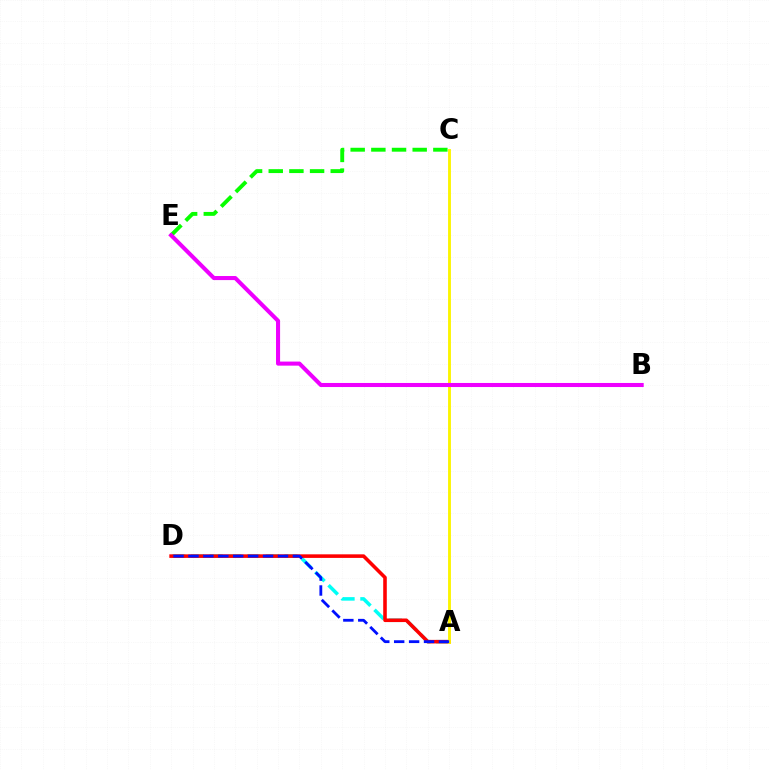{('A', 'D'): [{'color': '#00fff6', 'line_style': 'dashed', 'thickness': 2.54}, {'color': '#ff0000', 'line_style': 'solid', 'thickness': 2.57}, {'color': '#0010ff', 'line_style': 'dashed', 'thickness': 2.03}], ('A', 'C'): [{'color': '#fcf500', 'line_style': 'solid', 'thickness': 2.07}], ('C', 'E'): [{'color': '#08ff00', 'line_style': 'dashed', 'thickness': 2.81}], ('B', 'E'): [{'color': '#ee00ff', 'line_style': 'solid', 'thickness': 2.93}]}